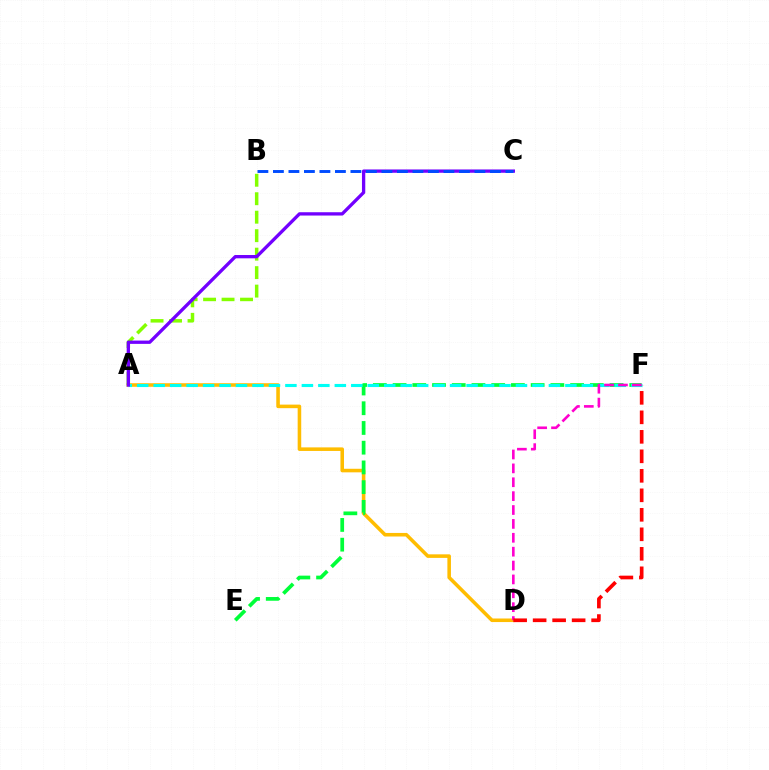{('A', 'D'): [{'color': '#ffbd00', 'line_style': 'solid', 'thickness': 2.57}], ('A', 'B'): [{'color': '#84ff00', 'line_style': 'dashed', 'thickness': 2.51}], ('E', 'F'): [{'color': '#00ff39', 'line_style': 'dashed', 'thickness': 2.68}], ('A', 'F'): [{'color': '#00fff6', 'line_style': 'dashed', 'thickness': 2.24}], ('A', 'C'): [{'color': '#7200ff', 'line_style': 'solid', 'thickness': 2.38}], ('D', 'F'): [{'color': '#ff00cf', 'line_style': 'dashed', 'thickness': 1.89}, {'color': '#ff0000', 'line_style': 'dashed', 'thickness': 2.65}], ('B', 'C'): [{'color': '#004bff', 'line_style': 'dashed', 'thickness': 2.11}]}